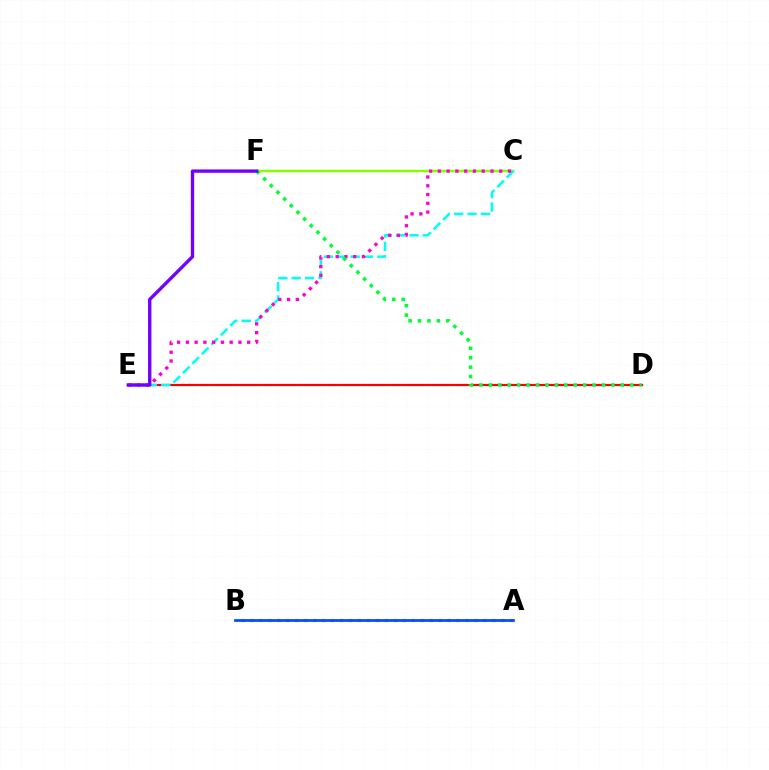{('C', 'F'): [{'color': '#84ff00', 'line_style': 'solid', 'thickness': 1.79}], ('D', 'E'): [{'color': '#ff0000', 'line_style': 'solid', 'thickness': 1.58}], ('C', 'E'): [{'color': '#00fff6', 'line_style': 'dashed', 'thickness': 1.82}, {'color': '#ff00cf', 'line_style': 'dotted', 'thickness': 2.38}], ('A', 'B'): [{'color': '#ffbd00', 'line_style': 'dotted', 'thickness': 2.43}, {'color': '#004bff', 'line_style': 'solid', 'thickness': 1.97}], ('D', 'F'): [{'color': '#00ff39', 'line_style': 'dotted', 'thickness': 2.56}], ('E', 'F'): [{'color': '#7200ff', 'line_style': 'solid', 'thickness': 2.42}]}